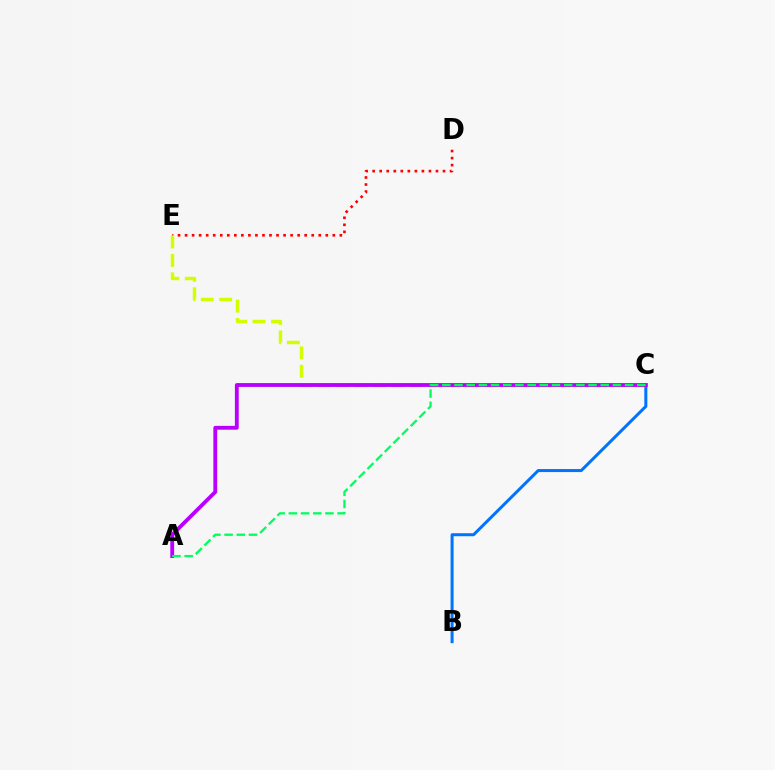{('D', 'E'): [{'color': '#ff0000', 'line_style': 'dotted', 'thickness': 1.91}], ('C', 'E'): [{'color': '#d1ff00', 'line_style': 'dashed', 'thickness': 2.51}], ('B', 'C'): [{'color': '#0074ff', 'line_style': 'solid', 'thickness': 2.17}], ('A', 'C'): [{'color': '#b900ff', 'line_style': 'solid', 'thickness': 2.76}, {'color': '#00ff5c', 'line_style': 'dashed', 'thickness': 1.66}]}